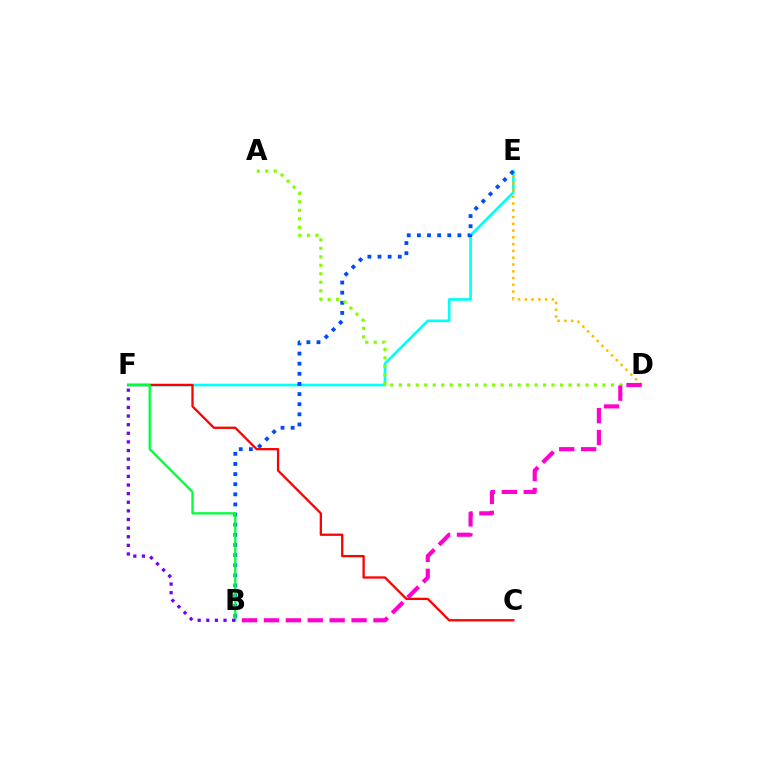{('E', 'F'): [{'color': '#00fff6', 'line_style': 'solid', 'thickness': 1.9}], ('C', 'F'): [{'color': '#ff0000', 'line_style': 'solid', 'thickness': 1.65}], ('B', 'E'): [{'color': '#004bff', 'line_style': 'dotted', 'thickness': 2.75}], ('B', 'F'): [{'color': '#00ff39', 'line_style': 'solid', 'thickness': 1.67}, {'color': '#7200ff', 'line_style': 'dotted', 'thickness': 2.34}], ('A', 'D'): [{'color': '#84ff00', 'line_style': 'dotted', 'thickness': 2.31}], ('D', 'E'): [{'color': '#ffbd00', 'line_style': 'dotted', 'thickness': 1.84}], ('B', 'D'): [{'color': '#ff00cf', 'line_style': 'dashed', 'thickness': 2.98}]}